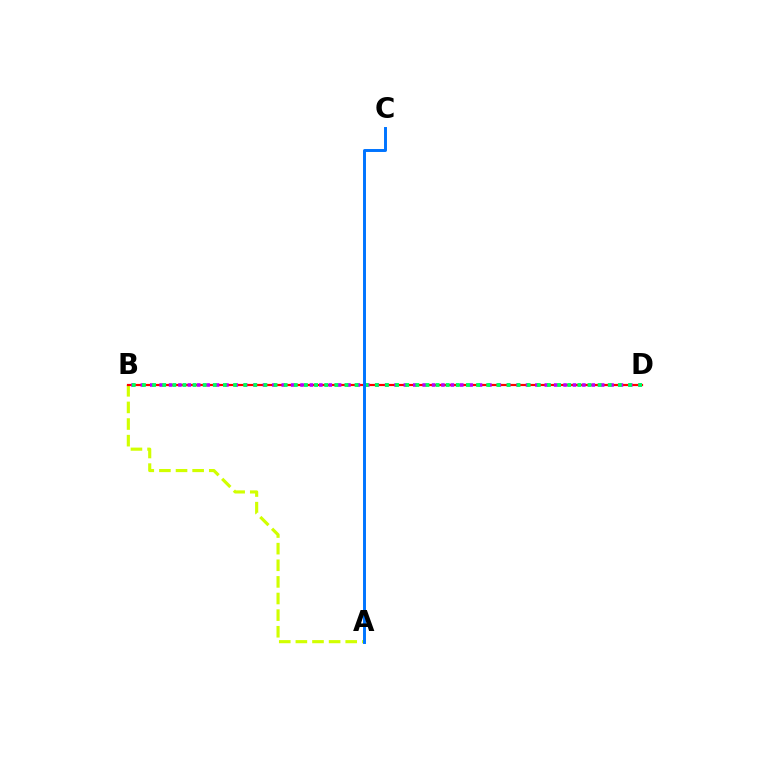{('A', 'B'): [{'color': '#d1ff00', 'line_style': 'dashed', 'thickness': 2.26}], ('B', 'D'): [{'color': '#ff0000', 'line_style': 'solid', 'thickness': 1.58}, {'color': '#b900ff', 'line_style': 'dotted', 'thickness': 2.55}, {'color': '#00ff5c', 'line_style': 'dotted', 'thickness': 2.75}], ('A', 'C'): [{'color': '#0074ff', 'line_style': 'solid', 'thickness': 2.12}]}